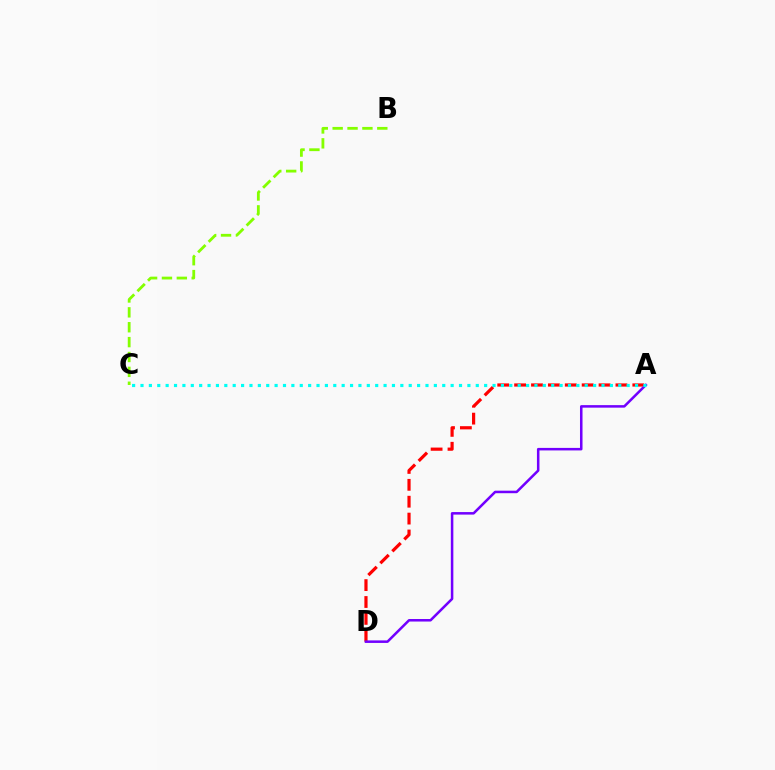{('A', 'D'): [{'color': '#ff0000', 'line_style': 'dashed', 'thickness': 2.29}, {'color': '#7200ff', 'line_style': 'solid', 'thickness': 1.82}], ('B', 'C'): [{'color': '#84ff00', 'line_style': 'dashed', 'thickness': 2.02}], ('A', 'C'): [{'color': '#00fff6', 'line_style': 'dotted', 'thickness': 2.28}]}